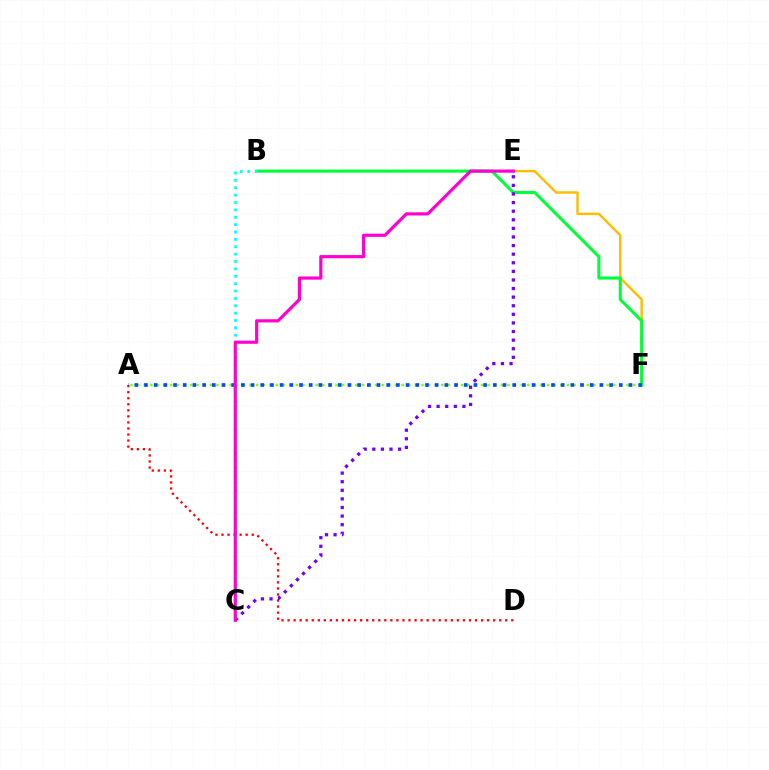{('E', 'F'): [{'color': '#ffbd00', 'line_style': 'solid', 'thickness': 1.76}], ('B', 'F'): [{'color': '#00ff39', 'line_style': 'solid', 'thickness': 2.22}], ('A', 'F'): [{'color': '#84ff00', 'line_style': 'dotted', 'thickness': 1.8}, {'color': '#004bff', 'line_style': 'dotted', 'thickness': 2.63}], ('A', 'D'): [{'color': '#ff0000', 'line_style': 'dotted', 'thickness': 1.64}], ('B', 'C'): [{'color': '#00fff6', 'line_style': 'dotted', 'thickness': 2.0}], ('C', 'E'): [{'color': '#7200ff', 'line_style': 'dotted', 'thickness': 2.34}, {'color': '#ff00cf', 'line_style': 'solid', 'thickness': 2.29}]}